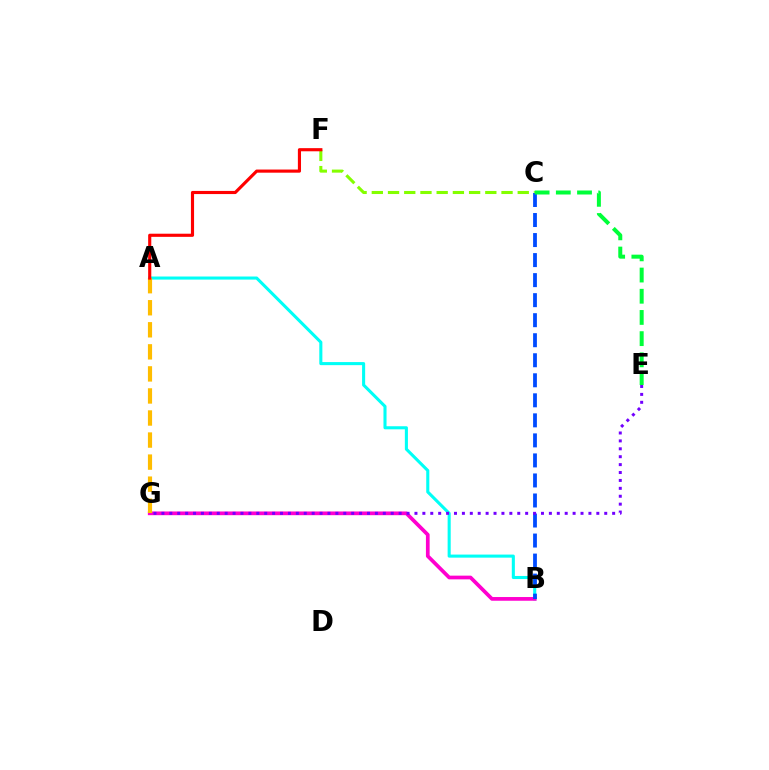{('A', 'B'): [{'color': '#00fff6', 'line_style': 'solid', 'thickness': 2.21}], ('C', 'F'): [{'color': '#84ff00', 'line_style': 'dashed', 'thickness': 2.2}], ('B', 'G'): [{'color': '#ff00cf', 'line_style': 'solid', 'thickness': 2.67}], ('B', 'C'): [{'color': '#004bff', 'line_style': 'dashed', 'thickness': 2.72}], ('A', 'G'): [{'color': '#ffbd00', 'line_style': 'dashed', 'thickness': 3.0}], ('C', 'E'): [{'color': '#00ff39', 'line_style': 'dashed', 'thickness': 2.88}], ('E', 'G'): [{'color': '#7200ff', 'line_style': 'dotted', 'thickness': 2.15}], ('A', 'F'): [{'color': '#ff0000', 'line_style': 'solid', 'thickness': 2.26}]}